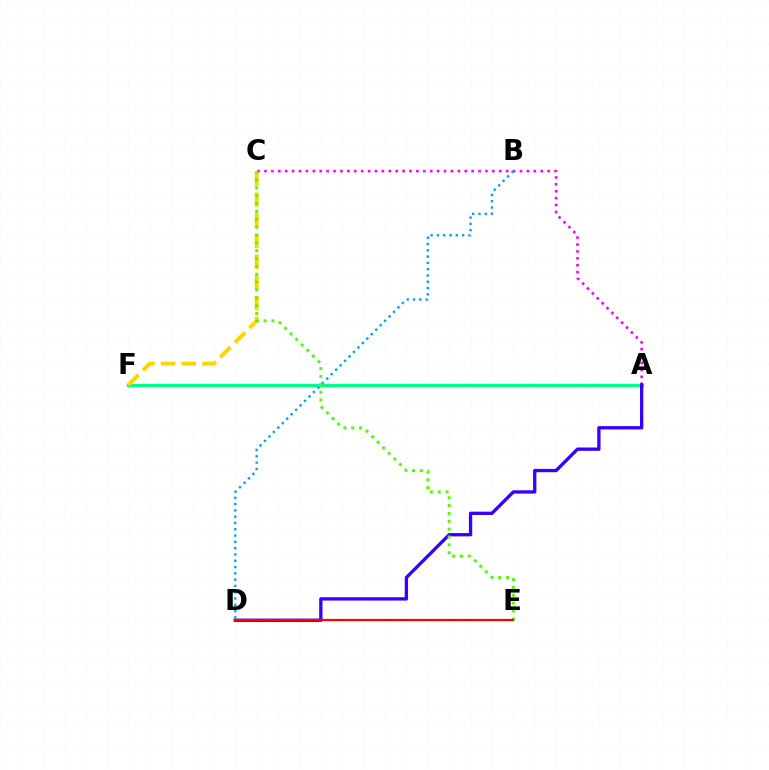{('A', 'C'): [{'color': '#ff00ed', 'line_style': 'dotted', 'thickness': 1.88}], ('A', 'F'): [{'color': '#00ff86', 'line_style': 'solid', 'thickness': 2.36}], ('C', 'F'): [{'color': '#ffd500', 'line_style': 'dashed', 'thickness': 2.81}], ('A', 'D'): [{'color': '#3700ff', 'line_style': 'solid', 'thickness': 2.39}], ('B', 'D'): [{'color': '#009eff', 'line_style': 'dotted', 'thickness': 1.71}], ('C', 'E'): [{'color': '#4fff00', 'line_style': 'dotted', 'thickness': 2.13}], ('D', 'E'): [{'color': '#ff0000', 'line_style': 'solid', 'thickness': 1.58}]}